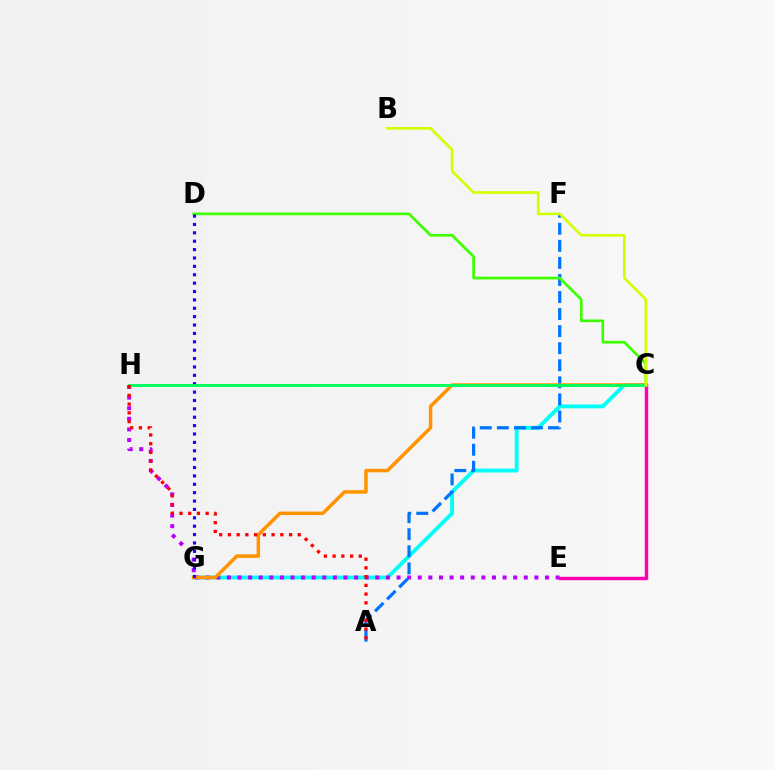{('C', 'G'): [{'color': '#00fff6', 'line_style': 'solid', 'thickness': 2.78}, {'color': '#ff9400', 'line_style': 'solid', 'thickness': 2.53}], ('E', 'H'): [{'color': '#b900ff', 'line_style': 'dotted', 'thickness': 2.88}], ('A', 'F'): [{'color': '#0074ff', 'line_style': 'dashed', 'thickness': 2.32}], ('C', 'D'): [{'color': '#3dff00', 'line_style': 'solid', 'thickness': 1.93}], ('C', 'E'): [{'color': '#ff00ac', 'line_style': 'solid', 'thickness': 2.46}], ('D', 'G'): [{'color': '#2500ff', 'line_style': 'dotted', 'thickness': 2.28}], ('C', 'H'): [{'color': '#00ff5c', 'line_style': 'solid', 'thickness': 2.1}], ('A', 'H'): [{'color': '#ff0000', 'line_style': 'dotted', 'thickness': 2.37}], ('B', 'C'): [{'color': '#d1ff00', 'line_style': 'solid', 'thickness': 1.9}]}